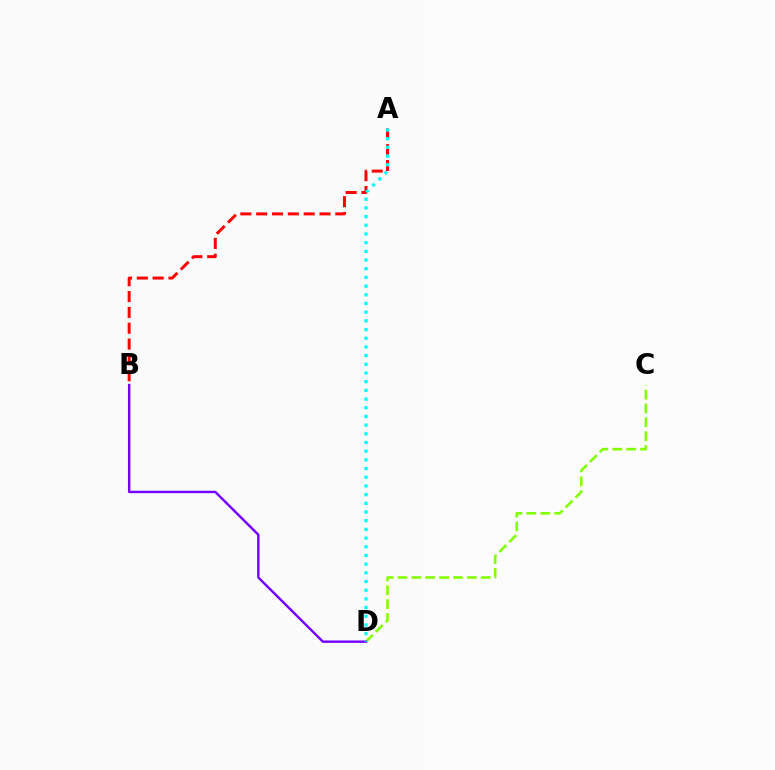{('C', 'D'): [{'color': '#84ff00', 'line_style': 'dashed', 'thickness': 1.89}], ('B', 'D'): [{'color': '#7200ff', 'line_style': 'solid', 'thickness': 1.74}], ('A', 'B'): [{'color': '#ff0000', 'line_style': 'dashed', 'thickness': 2.15}], ('A', 'D'): [{'color': '#00fff6', 'line_style': 'dotted', 'thickness': 2.36}]}